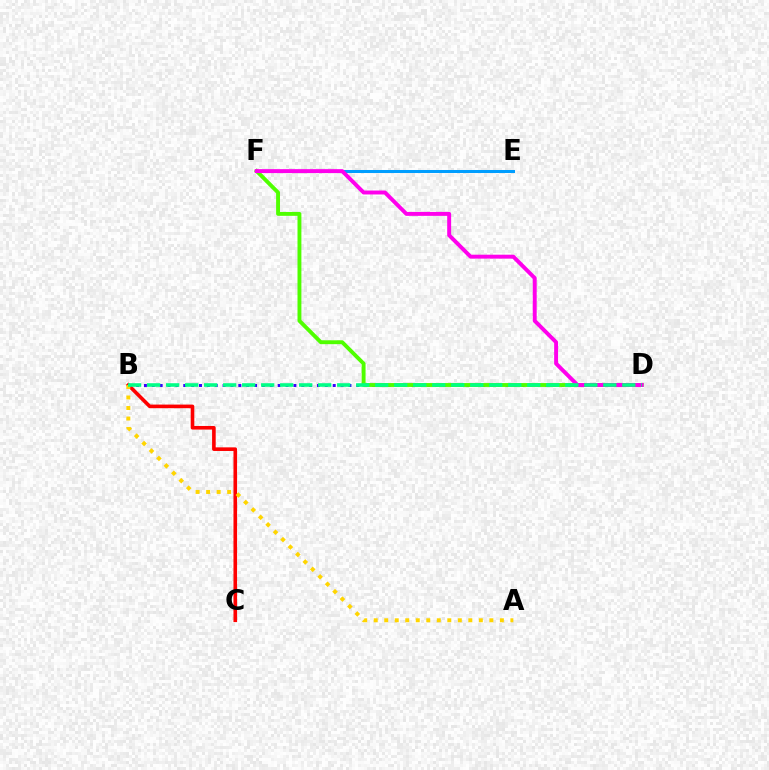{('B', 'C'): [{'color': '#ff0000', 'line_style': 'solid', 'thickness': 2.6}], ('B', 'D'): [{'color': '#3700ff', 'line_style': 'dotted', 'thickness': 2.14}, {'color': '#00ff86', 'line_style': 'dashed', 'thickness': 2.58}], ('E', 'F'): [{'color': '#009eff', 'line_style': 'solid', 'thickness': 2.17}], ('D', 'F'): [{'color': '#4fff00', 'line_style': 'solid', 'thickness': 2.8}, {'color': '#ff00ed', 'line_style': 'solid', 'thickness': 2.83}], ('A', 'B'): [{'color': '#ffd500', 'line_style': 'dotted', 'thickness': 2.86}]}